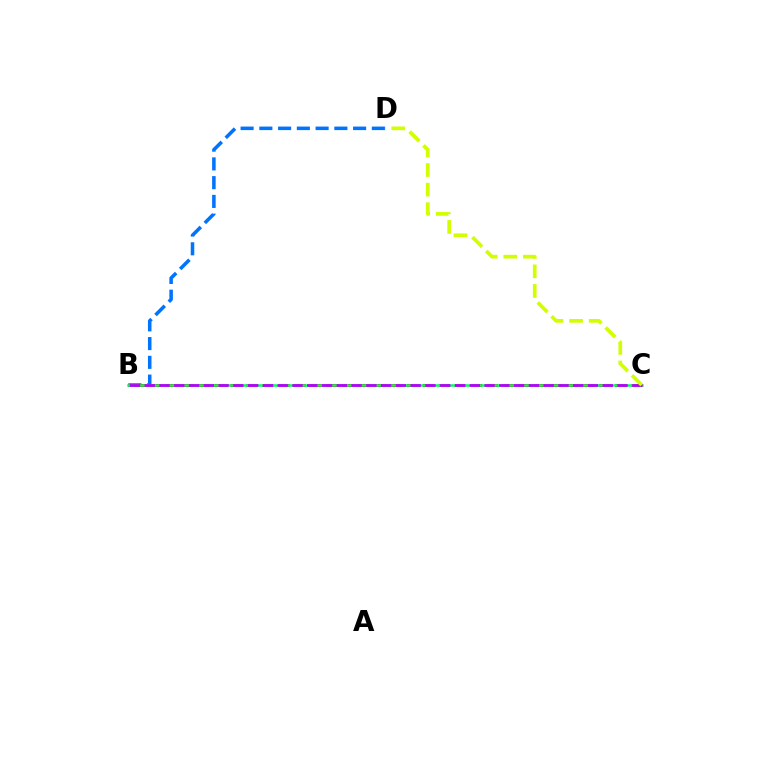{('B', 'D'): [{'color': '#0074ff', 'line_style': 'dashed', 'thickness': 2.55}], ('B', 'C'): [{'color': '#ff0000', 'line_style': 'dashed', 'thickness': 2.18}, {'color': '#00ff5c', 'line_style': 'solid', 'thickness': 1.8}, {'color': '#b900ff', 'line_style': 'dashed', 'thickness': 2.01}], ('C', 'D'): [{'color': '#d1ff00', 'line_style': 'dashed', 'thickness': 2.66}]}